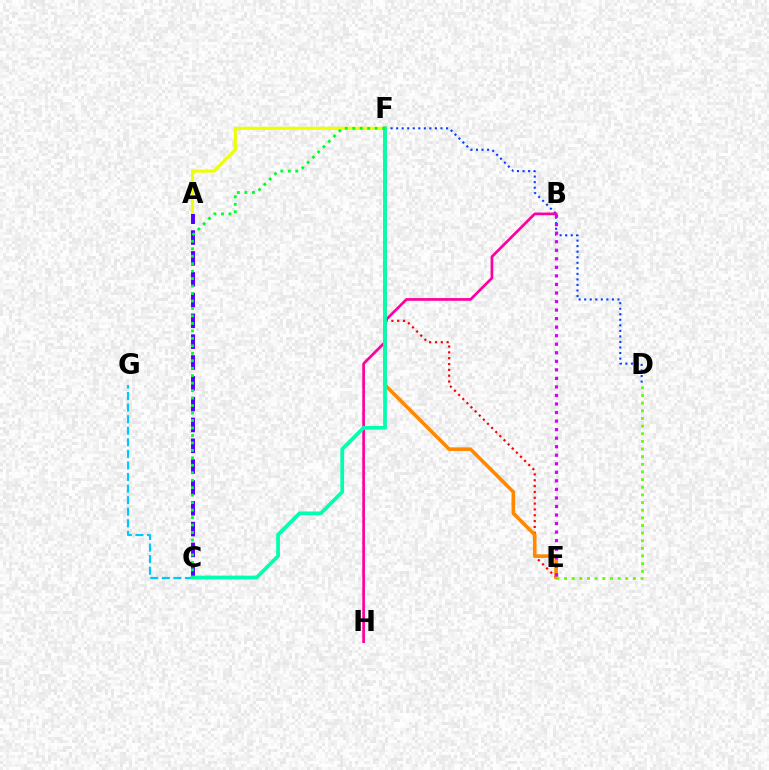{('D', 'F'): [{'color': '#003fff', 'line_style': 'dotted', 'thickness': 1.51}], ('E', 'F'): [{'color': '#ff0000', 'line_style': 'dotted', 'thickness': 1.58}, {'color': '#ff8800', 'line_style': 'solid', 'thickness': 2.59}], ('B', 'E'): [{'color': '#d600ff', 'line_style': 'dotted', 'thickness': 2.32}], ('C', 'G'): [{'color': '#00c7ff', 'line_style': 'dashed', 'thickness': 1.57}], ('D', 'E'): [{'color': '#66ff00', 'line_style': 'dotted', 'thickness': 2.08}], ('A', 'F'): [{'color': '#eeff00', 'line_style': 'solid', 'thickness': 2.27}], ('B', 'H'): [{'color': '#ff00a0', 'line_style': 'solid', 'thickness': 1.95}], ('A', 'C'): [{'color': '#4f00ff', 'line_style': 'dashed', 'thickness': 2.83}], ('C', 'F'): [{'color': '#00ffaf', 'line_style': 'solid', 'thickness': 2.7}, {'color': '#00ff27', 'line_style': 'dotted', 'thickness': 2.03}]}